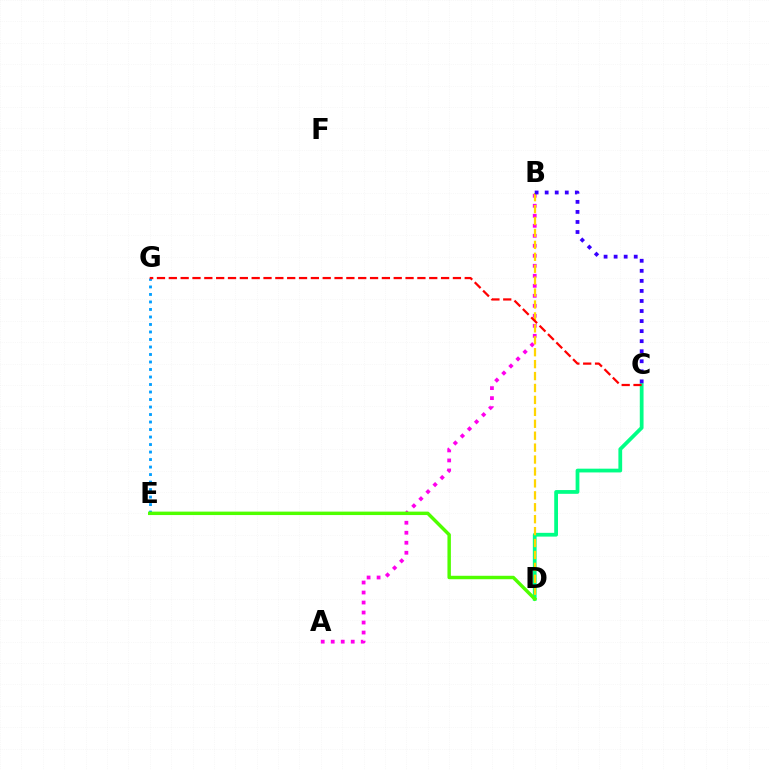{('C', 'D'): [{'color': '#00ff86', 'line_style': 'solid', 'thickness': 2.71}], ('E', 'G'): [{'color': '#009eff', 'line_style': 'dotted', 'thickness': 2.04}], ('A', 'B'): [{'color': '#ff00ed', 'line_style': 'dotted', 'thickness': 2.72}], ('B', 'D'): [{'color': '#ffd500', 'line_style': 'dashed', 'thickness': 1.62}], ('B', 'C'): [{'color': '#3700ff', 'line_style': 'dotted', 'thickness': 2.73}], ('D', 'E'): [{'color': '#4fff00', 'line_style': 'solid', 'thickness': 2.48}], ('C', 'G'): [{'color': '#ff0000', 'line_style': 'dashed', 'thickness': 1.61}]}